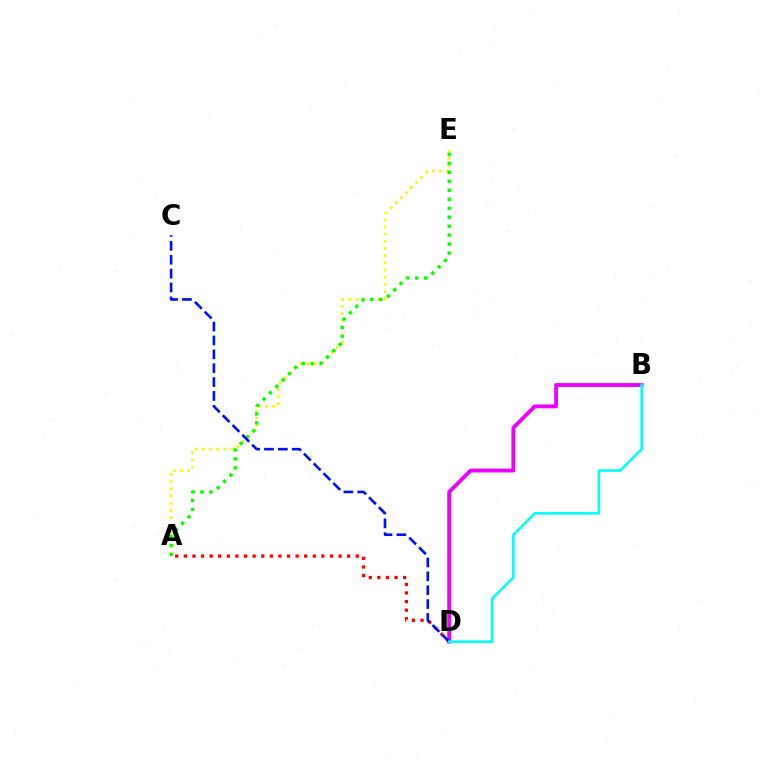{('A', 'E'): [{'color': '#fcf500', 'line_style': 'dotted', 'thickness': 1.95}, {'color': '#08ff00', 'line_style': 'dotted', 'thickness': 2.44}], ('A', 'D'): [{'color': '#ff0000', 'line_style': 'dotted', 'thickness': 2.34}], ('B', 'D'): [{'color': '#ee00ff', 'line_style': 'solid', 'thickness': 2.77}, {'color': '#00fff6', 'line_style': 'solid', 'thickness': 1.86}], ('C', 'D'): [{'color': '#0010ff', 'line_style': 'dashed', 'thickness': 1.88}]}